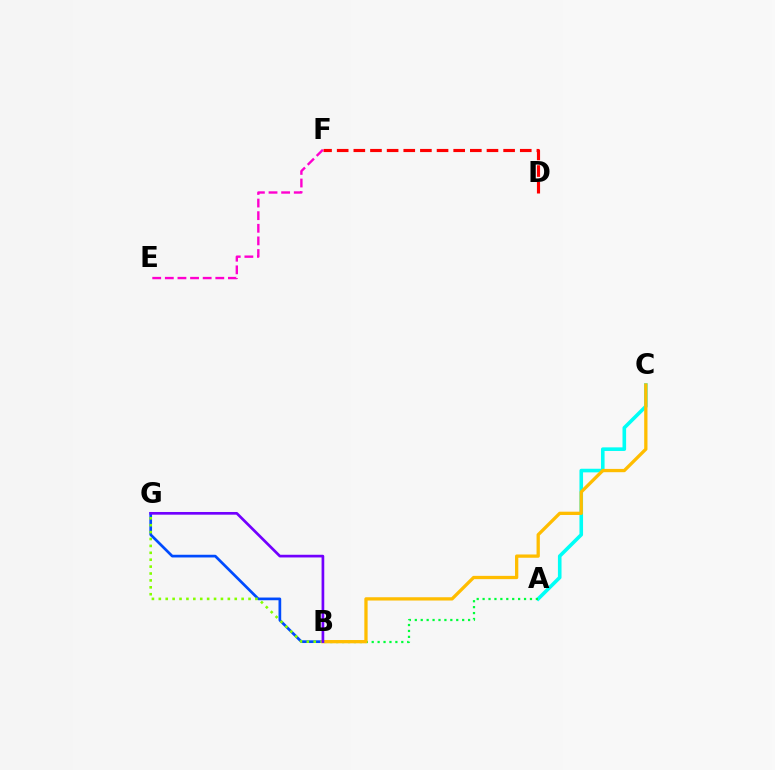{('B', 'G'): [{'color': '#004bff', 'line_style': 'solid', 'thickness': 1.95}, {'color': '#84ff00', 'line_style': 'dotted', 'thickness': 1.87}, {'color': '#7200ff', 'line_style': 'solid', 'thickness': 1.94}], ('A', 'C'): [{'color': '#00fff6', 'line_style': 'solid', 'thickness': 2.59}], ('D', 'F'): [{'color': '#ff0000', 'line_style': 'dashed', 'thickness': 2.26}], ('A', 'B'): [{'color': '#00ff39', 'line_style': 'dotted', 'thickness': 1.61}], ('E', 'F'): [{'color': '#ff00cf', 'line_style': 'dashed', 'thickness': 1.71}], ('B', 'C'): [{'color': '#ffbd00', 'line_style': 'solid', 'thickness': 2.36}]}